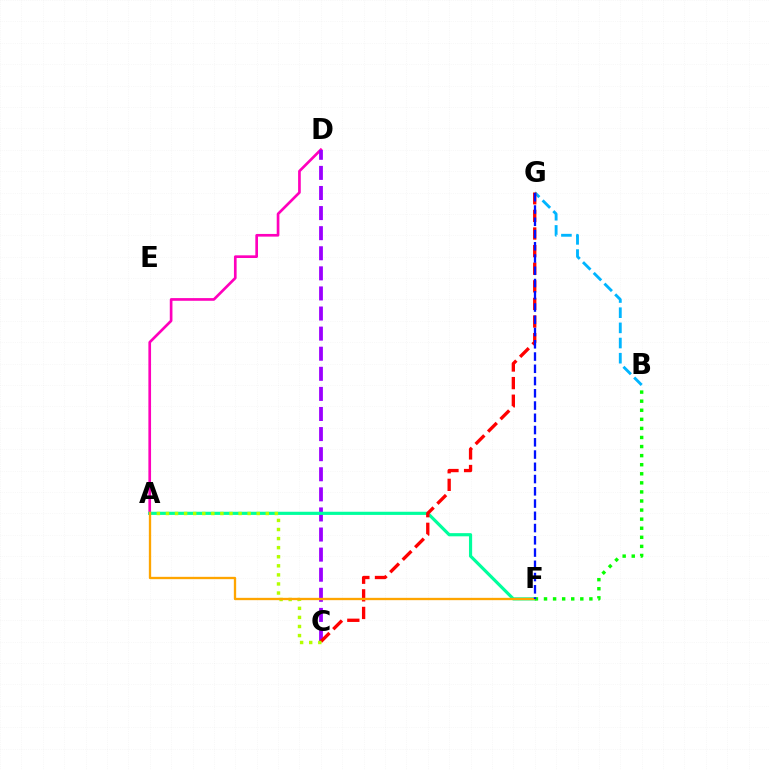{('A', 'D'): [{'color': '#ff00bd', 'line_style': 'solid', 'thickness': 1.93}], ('C', 'D'): [{'color': '#9b00ff', 'line_style': 'dashed', 'thickness': 2.73}], ('A', 'F'): [{'color': '#00ff9d', 'line_style': 'solid', 'thickness': 2.28}, {'color': '#ffa500', 'line_style': 'solid', 'thickness': 1.68}], ('B', 'G'): [{'color': '#00b5ff', 'line_style': 'dashed', 'thickness': 2.06}], ('C', 'G'): [{'color': '#ff0000', 'line_style': 'dashed', 'thickness': 2.39}], ('A', 'C'): [{'color': '#b3ff00', 'line_style': 'dotted', 'thickness': 2.47}], ('B', 'F'): [{'color': '#08ff00', 'line_style': 'dotted', 'thickness': 2.47}], ('F', 'G'): [{'color': '#0010ff', 'line_style': 'dashed', 'thickness': 1.66}]}